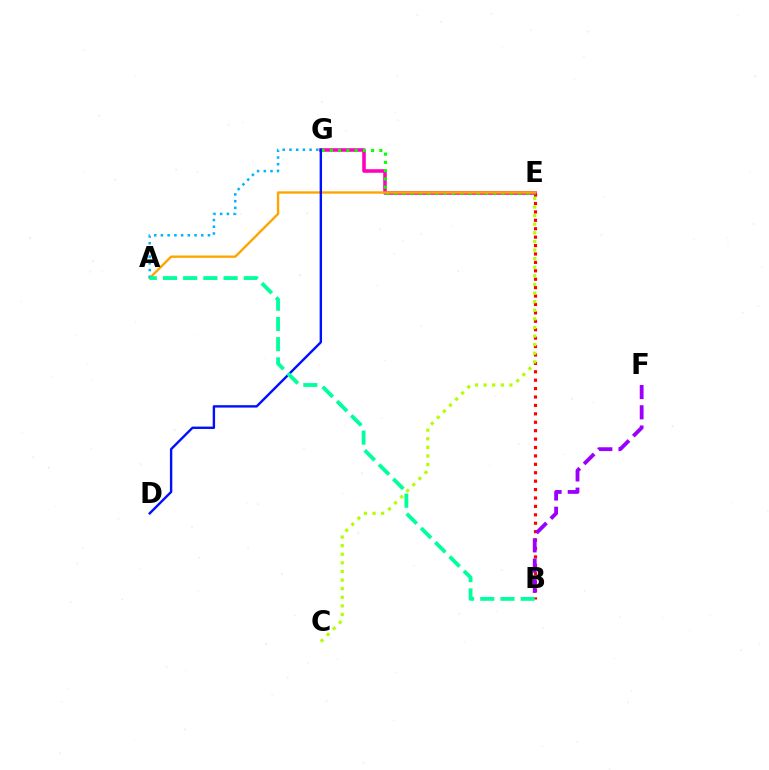{('E', 'G'): [{'color': '#ff00bd', 'line_style': 'solid', 'thickness': 2.57}, {'color': '#08ff00', 'line_style': 'dotted', 'thickness': 2.24}], ('B', 'E'): [{'color': '#ff0000', 'line_style': 'dotted', 'thickness': 2.29}], ('C', 'E'): [{'color': '#b3ff00', 'line_style': 'dotted', 'thickness': 2.34}], ('A', 'E'): [{'color': '#ffa500', 'line_style': 'solid', 'thickness': 1.71}], ('B', 'F'): [{'color': '#9b00ff', 'line_style': 'dashed', 'thickness': 2.75}], ('A', 'G'): [{'color': '#00b5ff', 'line_style': 'dotted', 'thickness': 1.83}], ('D', 'G'): [{'color': '#0010ff', 'line_style': 'solid', 'thickness': 1.72}], ('A', 'B'): [{'color': '#00ff9d', 'line_style': 'dashed', 'thickness': 2.74}]}